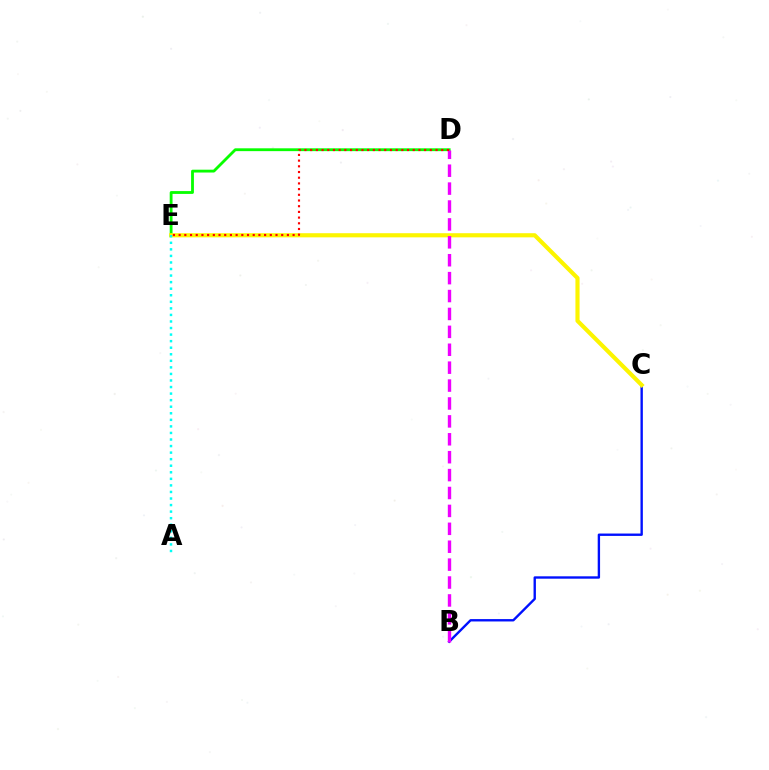{('B', 'C'): [{'color': '#0010ff', 'line_style': 'solid', 'thickness': 1.71}], ('D', 'E'): [{'color': '#08ff00', 'line_style': 'solid', 'thickness': 2.04}, {'color': '#ff0000', 'line_style': 'dotted', 'thickness': 1.55}], ('C', 'E'): [{'color': '#fcf500', 'line_style': 'solid', 'thickness': 2.98}], ('B', 'D'): [{'color': '#ee00ff', 'line_style': 'dashed', 'thickness': 2.43}], ('A', 'E'): [{'color': '#00fff6', 'line_style': 'dotted', 'thickness': 1.78}]}